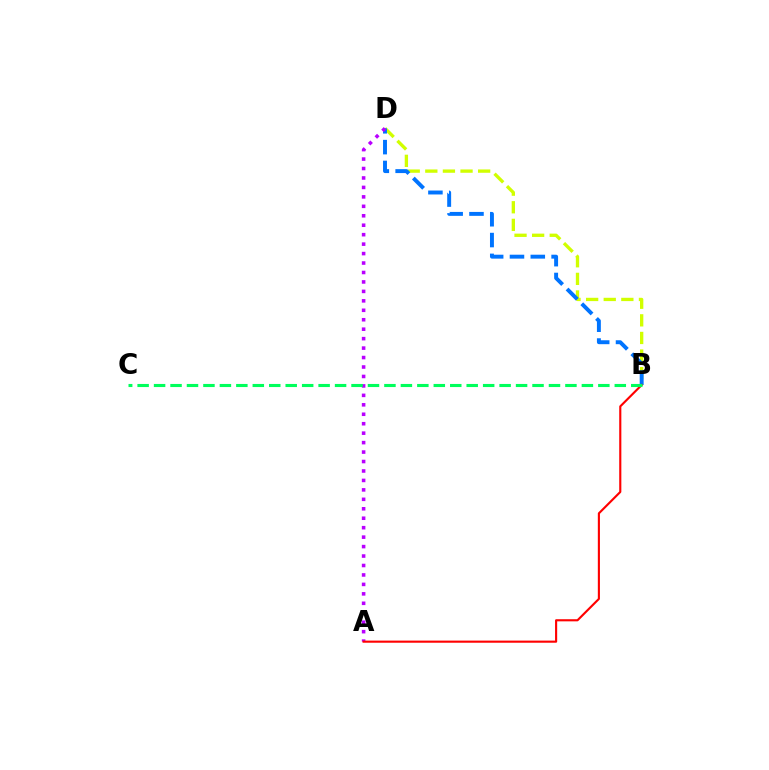{('B', 'D'): [{'color': '#d1ff00', 'line_style': 'dashed', 'thickness': 2.39}, {'color': '#0074ff', 'line_style': 'dashed', 'thickness': 2.83}], ('A', 'D'): [{'color': '#b900ff', 'line_style': 'dotted', 'thickness': 2.57}], ('A', 'B'): [{'color': '#ff0000', 'line_style': 'solid', 'thickness': 1.53}], ('B', 'C'): [{'color': '#00ff5c', 'line_style': 'dashed', 'thickness': 2.24}]}